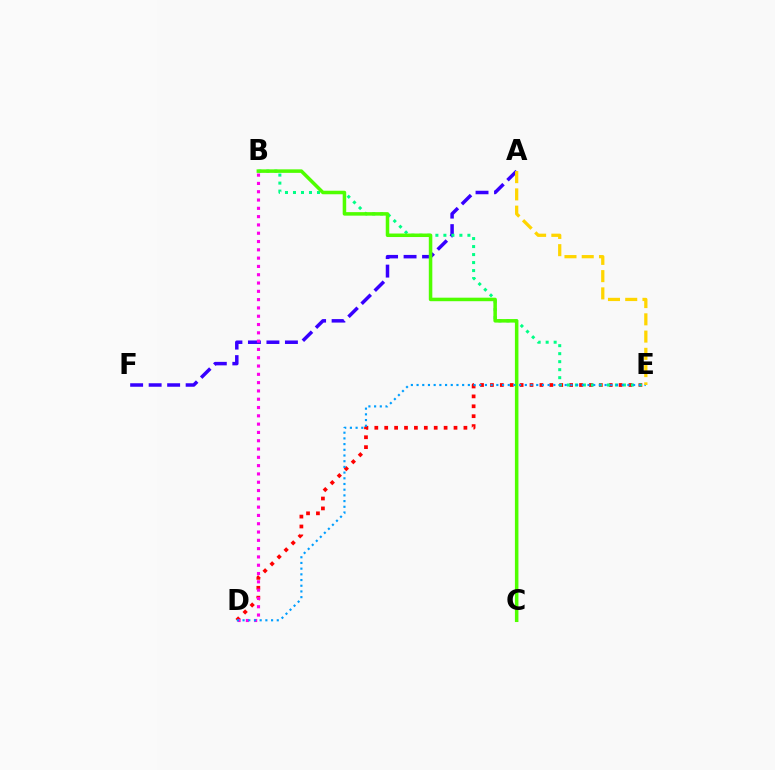{('A', 'F'): [{'color': '#3700ff', 'line_style': 'dashed', 'thickness': 2.51}], ('D', 'E'): [{'color': '#ff0000', 'line_style': 'dotted', 'thickness': 2.69}, {'color': '#009eff', 'line_style': 'dotted', 'thickness': 1.55}], ('B', 'E'): [{'color': '#00ff86', 'line_style': 'dotted', 'thickness': 2.17}], ('B', 'D'): [{'color': '#ff00ed', 'line_style': 'dotted', 'thickness': 2.26}], ('B', 'C'): [{'color': '#4fff00', 'line_style': 'solid', 'thickness': 2.53}], ('A', 'E'): [{'color': '#ffd500', 'line_style': 'dashed', 'thickness': 2.34}]}